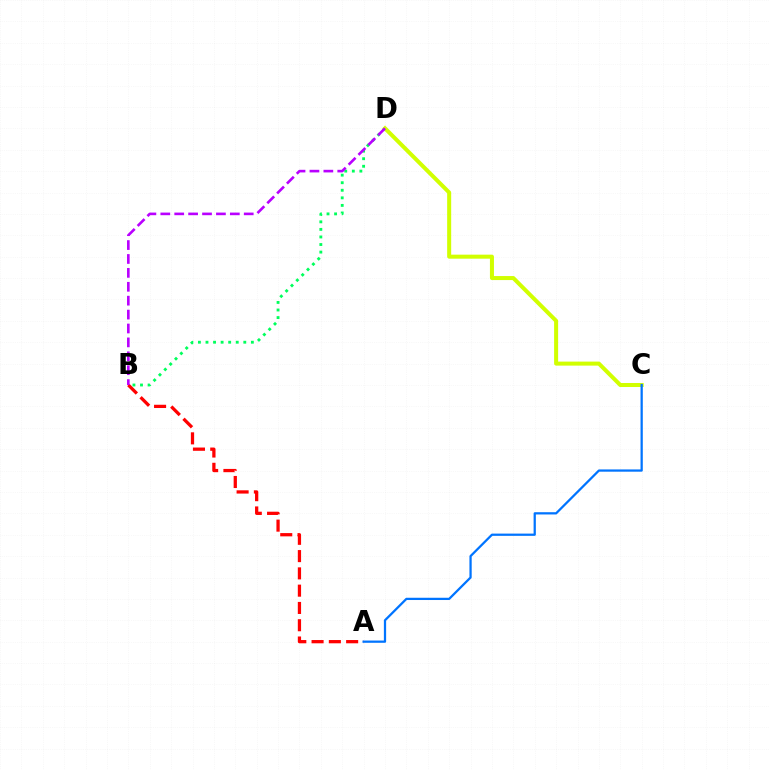{('B', 'D'): [{'color': '#00ff5c', 'line_style': 'dotted', 'thickness': 2.06}, {'color': '#b900ff', 'line_style': 'dashed', 'thickness': 1.89}], ('C', 'D'): [{'color': '#d1ff00', 'line_style': 'solid', 'thickness': 2.89}], ('A', 'B'): [{'color': '#ff0000', 'line_style': 'dashed', 'thickness': 2.35}], ('A', 'C'): [{'color': '#0074ff', 'line_style': 'solid', 'thickness': 1.62}]}